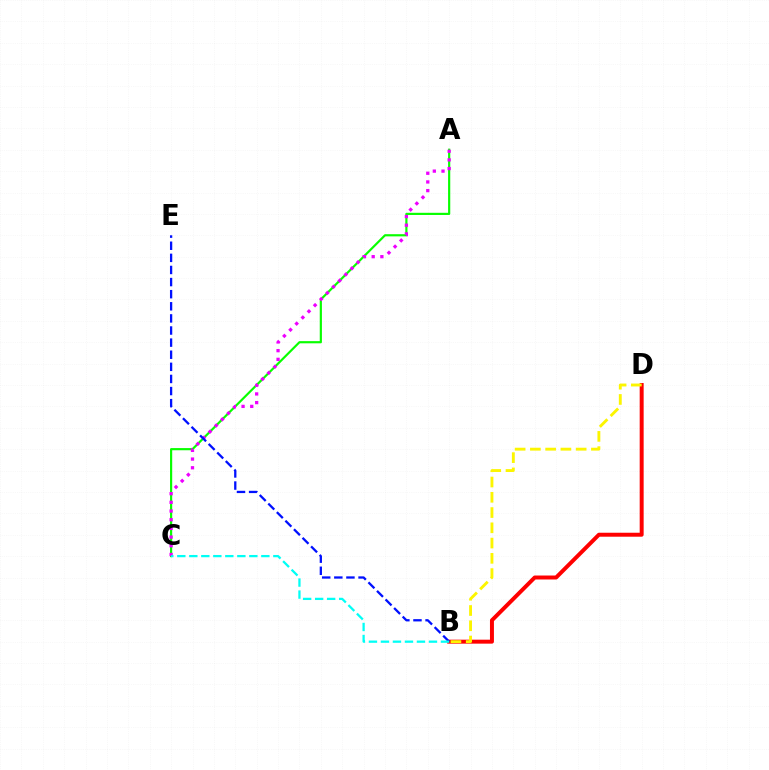{('B', 'D'): [{'color': '#ff0000', 'line_style': 'solid', 'thickness': 2.86}, {'color': '#fcf500', 'line_style': 'dashed', 'thickness': 2.07}], ('A', 'C'): [{'color': '#08ff00', 'line_style': 'solid', 'thickness': 1.57}, {'color': '#ee00ff', 'line_style': 'dotted', 'thickness': 2.36}], ('B', 'E'): [{'color': '#0010ff', 'line_style': 'dashed', 'thickness': 1.64}], ('B', 'C'): [{'color': '#00fff6', 'line_style': 'dashed', 'thickness': 1.63}]}